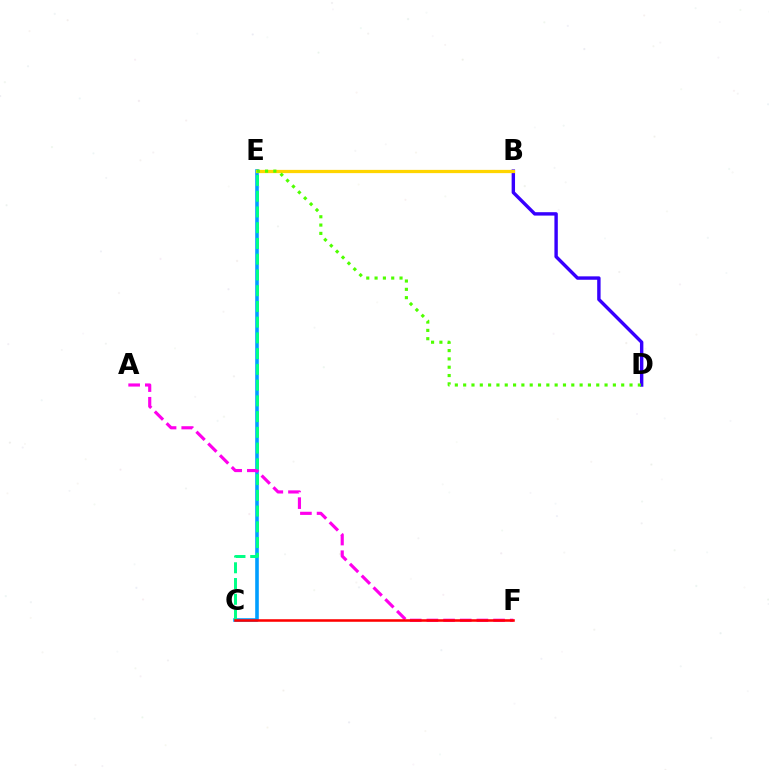{('B', 'D'): [{'color': '#3700ff', 'line_style': 'solid', 'thickness': 2.45}], ('C', 'E'): [{'color': '#009eff', 'line_style': 'solid', 'thickness': 2.59}, {'color': '#00ff86', 'line_style': 'dashed', 'thickness': 2.14}], ('B', 'E'): [{'color': '#ffd500', 'line_style': 'solid', 'thickness': 2.34}], ('A', 'F'): [{'color': '#ff00ed', 'line_style': 'dashed', 'thickness': 2.26}], ('D', 'E'): [{'color': '#4fff00', 'line_style': 'dotted', 'thickness': 2.26}], ('C', 'F'): [{'color': '#ff0000', 'line_style': 'solid', 'thickness': 1.84}]}